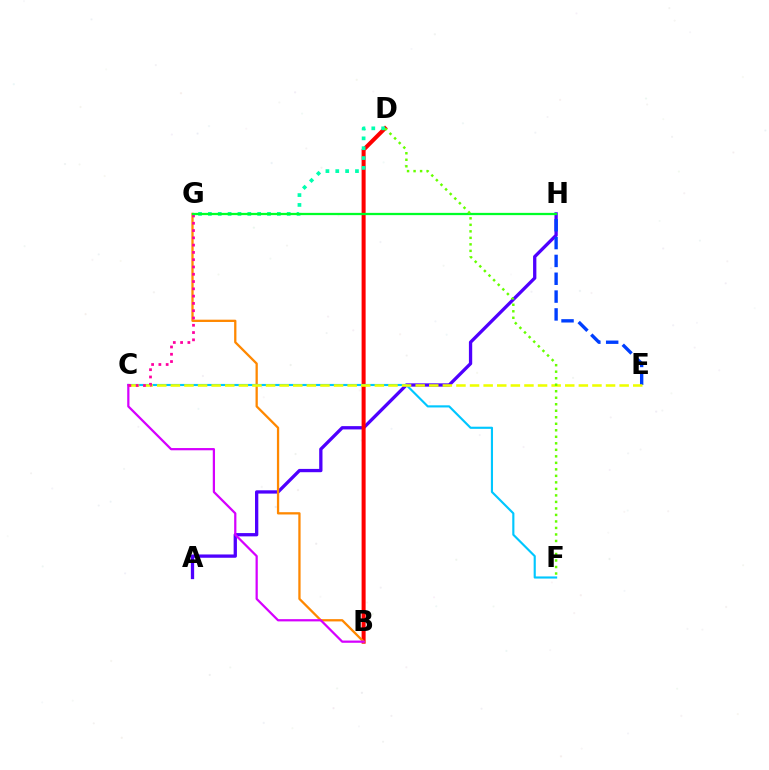{('A', 'H'): [{'color': '#4f00ff', 'line_style': 'solid', 'thickness': 2.38}], ('B', 'D'): [{'color': '#ff0000', 'line_style': 'solid', 'thickness': 2.89}], ('B', 'G'): [{'color': '#ff8800', 'line_style': 'solid', 'thickness': 1.65}], ('C', 'F'): [{'color': '#00c7ff', 'line_style': 'solid', 'thickness': 1.54}], ('E', 'H'): [{'color': '#003fff', 'line_style': 'dashed', 'thickness': 2.42}], ('B', 'C'): [{'color': '#d600ff', 'line_style': 'solid', 'thickness': 1.61}], ('C', 'E'): [{'color': '#eeff00', 'line_style': 'dashed', 'thickness': 1.85}], ('C', 'G'): [{'color': '#ff00a0', 'line_style': 'dotted', 'thickness': 1.98}], ('D', 'G'): [{'color': '#00ffaf', 'line_style': 'dotted', 'thickness': 2.68}], ('G', 'H'): [{'color': '#00ff27', 'line_style': 'solid', 'thickness': 1.63}], ('D', 'F'): [{'color': '#66ff00', 'line_style': 'dotted', 'thickness': 1.77}]}